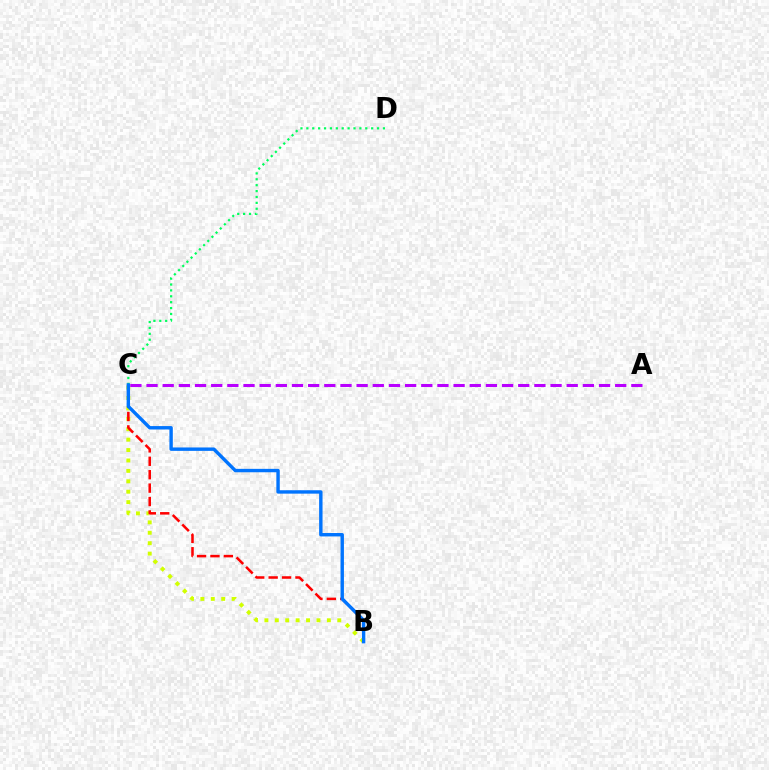{('C', 'D'): [{'color': '#00ff5c', 'line_style': 'dotted', 'thickness': 1.6}], ('B', 'C'): [{'color': '#d1ff00', 'line_style': 'dotted', 'thickness': 2.83}, {'color': '#ff0000', 'line_style': 'dashed', 'thickness': 1.82}, {'color': '#0074ff', 'line_style': 'solid', 'thickness': 2.45}], ('A', 'C'): [{'color': '#b900ff', 'line_style': 'dashed', 'thickness': 2.2}]}